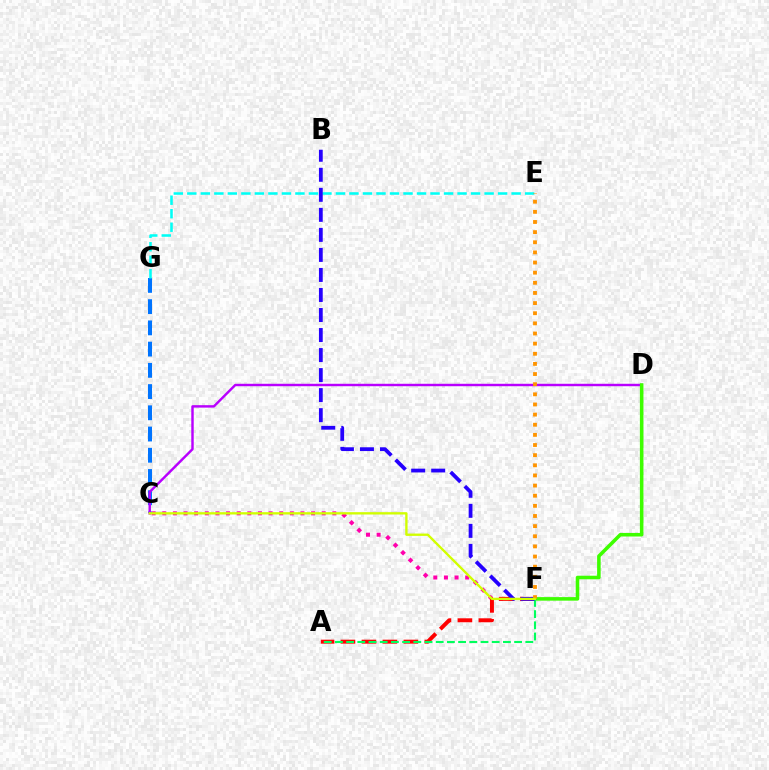{('C', 'F'): [{'color': '#ff00ac', 'line_style': 'dotted', 'thickness': 2.89}, {'color': '#d1ff00', 'line_style': 'solid', 'thickness': 1.69}], ('C', 'G'): [{'color': '#0074ff', 'line_style': 'dashed', 'thickness': 2.88}], ('A', 'F'): [{'color': '#ff0000', 'line_style': 'dashed', 'thickness': 2.85}, {'color': '#00ff5c', 'line_style': 'dashed', 'thickness': 1.52}], ('C', 'D'): [{'color': '#b900ff', 'line_style': 'solid', 'thickness': 1.76}], ('D', 'F'): [{'color': '#3dff00', 'line_style': 'solid', 'thickness': 2.56}], ('E', 'G'): [{'color': '#00fff6', 'line_style': 'dashed', 'thickness': 1.84}], ('B', 'F'): [{'color': '#2500ff', 'line_style': 'dashed', 'thickness': 2.72}], ('E', 'F'): [{'color': '#ff9400', 'line_style': 'dotted', 'thickness': 2.75}]}